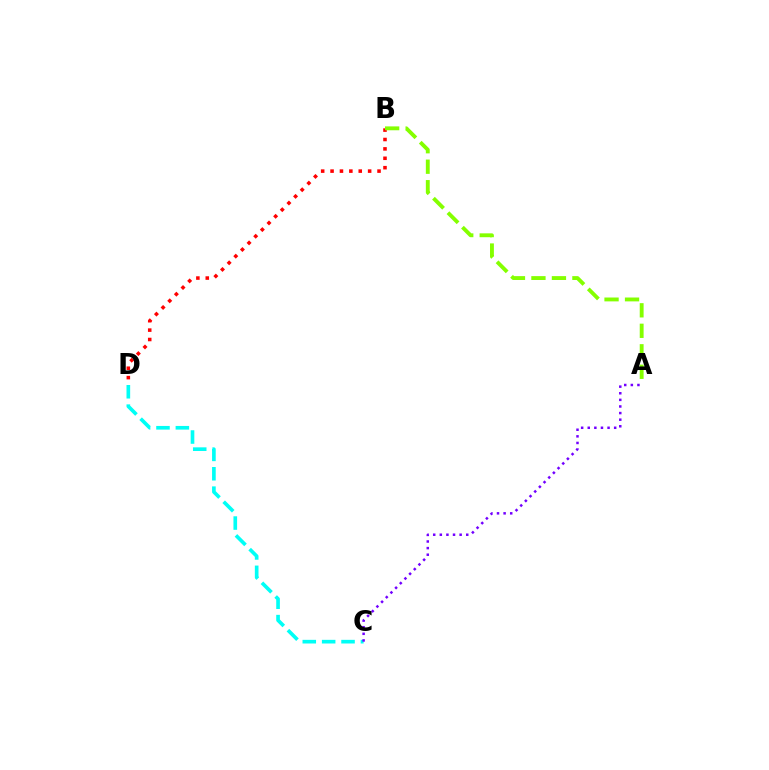{('B', 'D'): [{'color': '#ff0000', 'line_style': 'dotted', 'thickness': 2.55}], ('C', 'D'): [{'color': '#00fff6', 'line_style': 'dashed', 'thickness': 2.63}], ('A', 'C'): [{'color': '#7200ff', 'line_style': 'dotted', 'thickness': 1.79}], ('A', 'B'): [{'color': '#84ff00', 'line_style': 'dashed', 'thickness': 2.78}]}